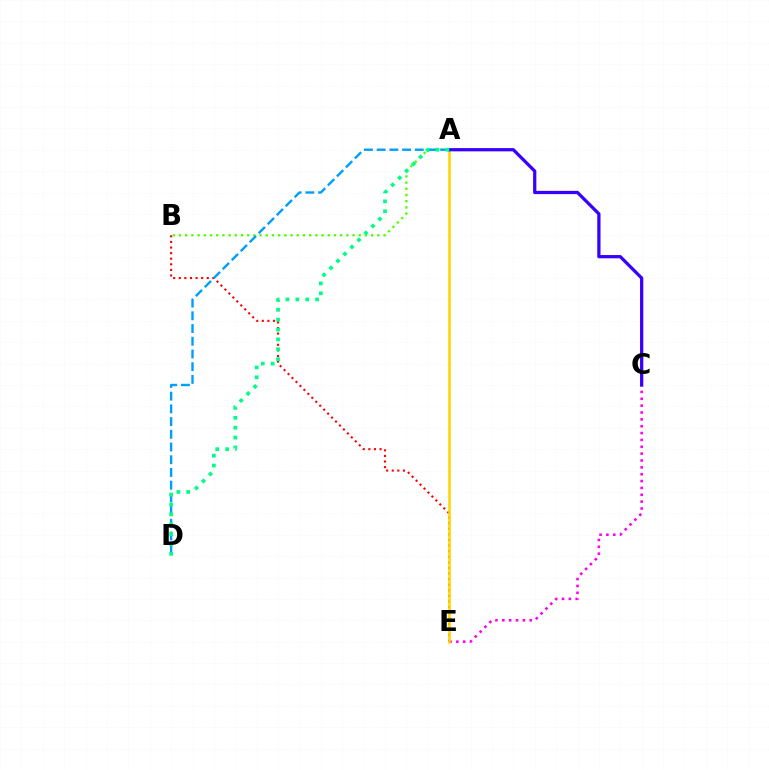{('A', 'B'): [{'color': '#4fff00', 'line_style': 'dotted', 'thickness': 1.68}], ('C', 'E'): [{'color': '#ff00ed', 'line_style': 'dotted', 'thickness': 1.86}], ('B', 'E'): [{'color': '#ff0000', 'line_style': 'dotted', 'thickness': 1.52}], ('A', 'E'): [{'color': '#ffd500', 'line_style': 'solid', 'thickness': 1.85}], ('A', 'C'): [{'color': '#3700ff', 'line_style': 'solid', 'thickness': 2.34}], ('A', 'D'): [{'color': '#009eff', 'line_style': 'dashed', 'thickness': 1.73}, {'color': '#00ff86', 'line_style': 'dotted', 'thickness': 2.68}]}